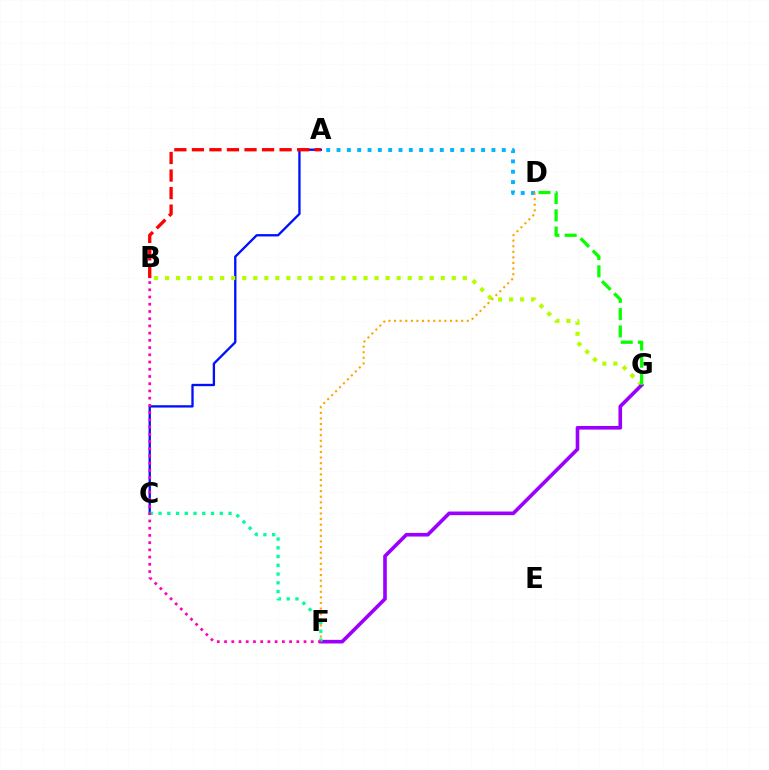{('A', 'D'): [{'color': '#00b5ff', 'line_style': 'dotted', 'thickness': 2.81}], ('D', 'F'): [{'color': '#ffa500', 'line_style': 'dotted', 'thickness': 1.52}], ('A', 'C'): [{'color': '#0010ff', 'line_style': 'solid', 'thickness': 1.67}], ('A', 'B'): [{'color': '#ff0000', 'line_style': 'dashed', 'thickness': 2.38}], ('B', 'G'): [{'color': '#b3ff00', 'line_style': 'dotted', 'thickness': 3.0}], ('F', 'G'): [{'color': '#9b00ff', 'line_style': 'solid', 'thickness': 2.62}], ('C', 'F'): [{'color': '#00ff9d', 'line_style': 'dotted', 'thickness': 2.38}], ('D', 'G'): [{'color': '#08ff00', 'line_style': 'dashed', 'thickness': 2.34}], ('B', 'F'): [{'color': '#ff00bd', 'line_style': 'dotted', 'thickness': 1.96}]}